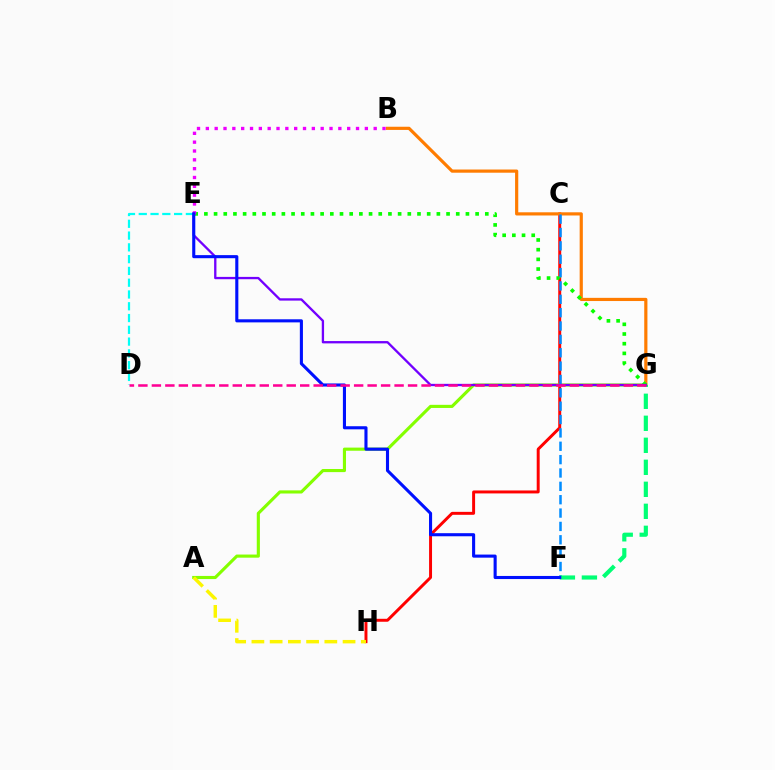{('C', 'H'): [{'color': '#ff0000', 'line_style': 'solid', 'thickness': 2.13}], ('D', 'E'): [{'color': '#00fff6', 'line_style': 'dashed', 'thickness': 1.6}], ('B', 'G'): [{'color': '#ff7c00', 'line_style': 'solid', 'thickness': 2.29}], ('A', 'G'): [{'color': '#84ff00', 'line_style': 'solid', 'thickness': 2.25}], ('E', 'G'): [{'color': '#08ff00', 'line_style': 'dotted', 'thickness': 2.63}, {'color': '#7200ff', 'line_style': 'solid', 'thickness': 1.67}], ('C', 'F'): [{'color': '#008cff', 'line_style': 'dashed', 'thickness': 1.81}], ('A', 'H'): [{'color': '#fcf500', 'line_style': 'dashed', 'thickness': 2.48}], ('F', 'G'): [{'color': '#00ff74', 'line_style': 'dashed', 'thickness': 2.99}], ('B', 'E'): [{'color': '#ee00ff', 'line_style': 'dotted', 'thickness': 2.4}], ('E', 'F'): [{'color': '#0010ff', 'line_style': 'solid', 'thickness': 2.23}], ('D', 'G'): [{'color': '#ff0094', 'line_style': 'dashed', 'thickness': 1.83}]}